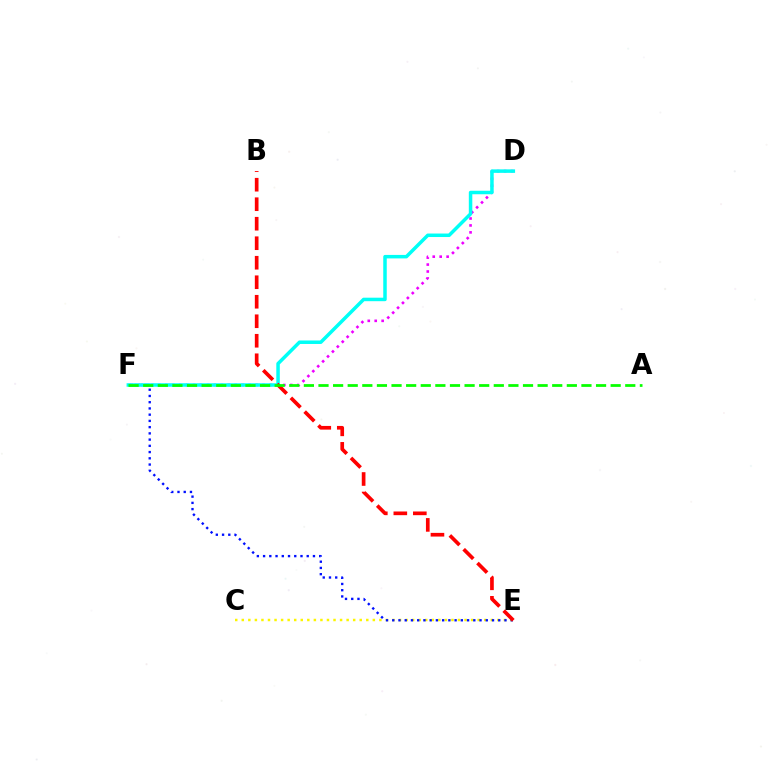{('C', 'E'): [{'color': '#fcf500', 'line_style': 'dotted', 'thickness': 1.78}], ('D', 'F'): [{'color': '#ee00ff', 'line_style': 'dotted', 'thickness': 1.89}, {'color': '#00fff6', 'line_style': 'solid', 'thickness': 2.52}], ('E', 'F'): [{'color': '#0010ff', 'line_style': 'dotted', 'thickness': 1.69}], ('B', 'E'): [{'color': '#ff0000', 'line_style': 'dashed', 'thickness': 2.65}], ('A', 'F'): [{'color': '#08ff00', 'line_style': 'dashed', 'thickness': 1.98}]}